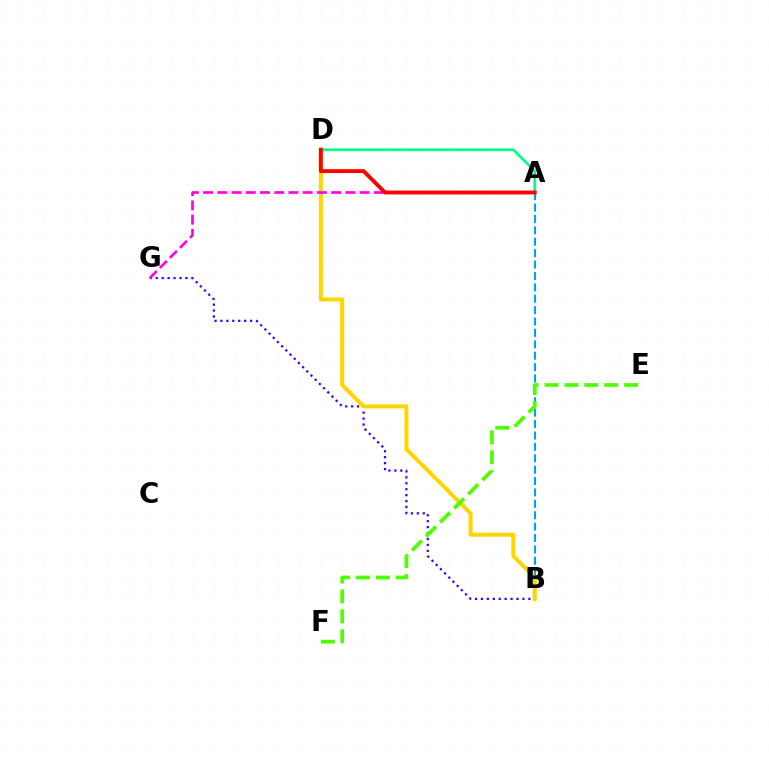{('B', 'G'): [{'color': '#3700ff', 'line_style': 'dotted', 'thickness': 1.61}], ('A', 'B'): [{'color': '#009eff', 'line_style': 'dashed', 'thickness': 1.55}], ('B', 'D'): [{'color': '#ffd500', 'line_style': 'solid', 'thickness': 2.9}], ('A', 'G'): [{'color': '#ff00ed', 'line_style': 'dashed', 'thickness': 1.93}], ('A', 'D'): [{'color': '#00ff86', 'line_style': 'solid', 'thickness': 1.98}, {'color': '#ff0000', 'line_style': 'solid', 'thickness': 2.79}], ('E', 'F'): [{'color': '#4fff00', 'line_style': 'dashed', 'thickness': 2.7}]}